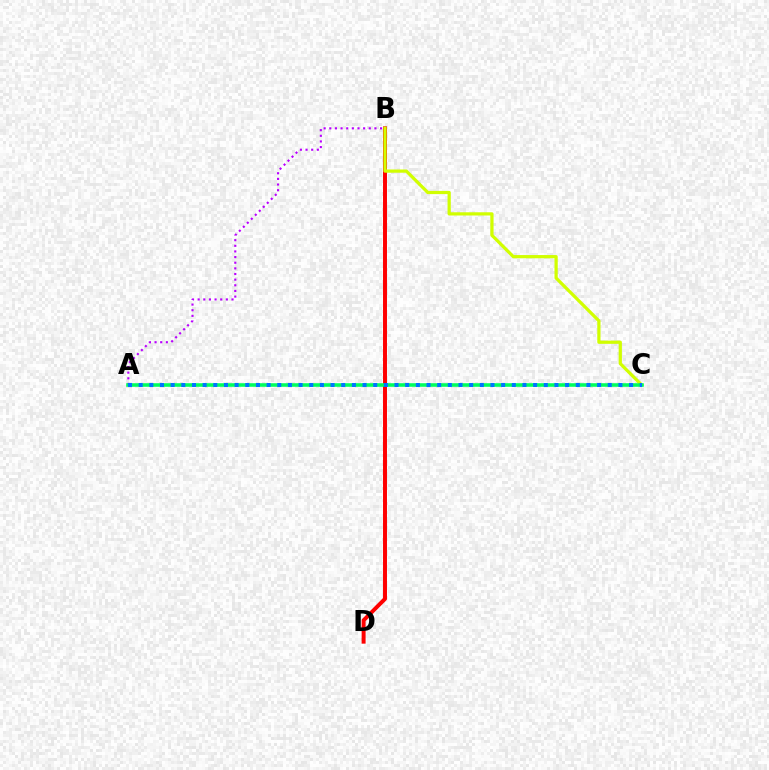{('B', 'D'): [{'color': '#ff0000', 'line_style': 'solid', 'thickness': 2.85}], ('A', 'B'): [{'color': '#b900ff', 'line_style': 'dotted', 'thickness': 1.53}], ('B', 'C'): [{'color': '#d1ff00', 'line_style': 'solid', 'thickness': 2.33}], ('A', 'C'): [{'color': '#00ff5c', 'line_style': 'solid', 'thickness': 2.57}, {'color': '#0074ff', 'line_style': 'dotted', 'thickness': 2.9}]}